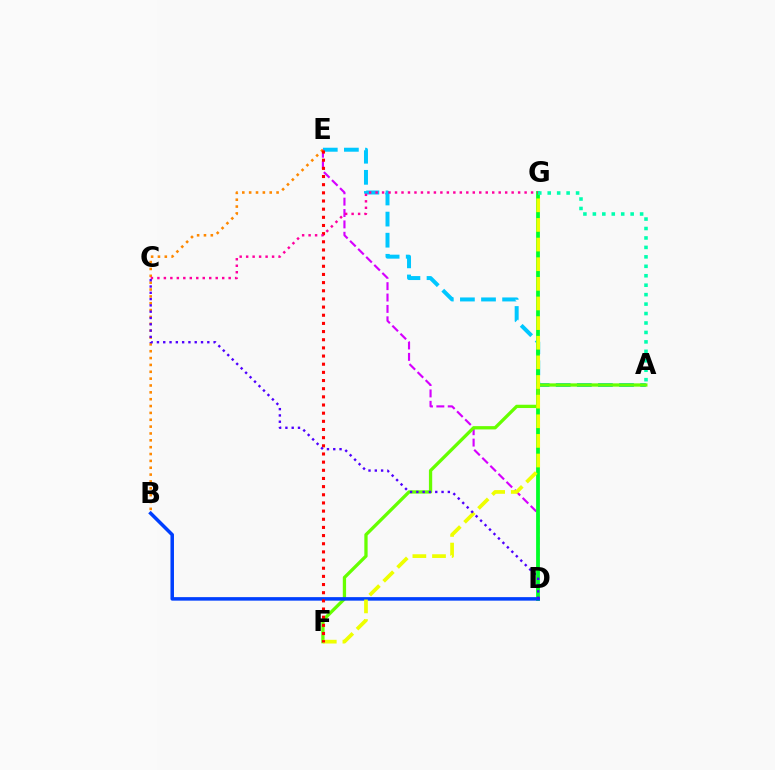{('A', 'E'): [{'color': '#00c7ff', 'line_style': 'dashed', 'thickness': 2.87}], ('D', 'E'): [{'color': '#d600ff', 'line_style': 'dashed', 'thickness': 1.55}], ('B', 'E'): [{'color': '#ff8800', 'line_style': 'dotted', 'thickness': 1.86}], ('D', 'G'): [{'color': '#00ff27', 'line_style': 'solid', 'thickness': 2.72}], ('A', 'F'): [{'color': '#66ff00', 'line_style': 'solid', 'thickness': 2.37}], ('B', 'D'): [{'color': '#003fff', 'line_style': 'solid', 'thickness': 2.53}], ('F', 'G'): [{'color': '#eeff00', 'line_style': 'dashed', 'thickness': 2.67}], ('E', 'F'): [{'color': '#ff0000', 'line_style': 'dotted', 'thickness': 2.22}], ('C', 'G'): [{'color': '#ff00a0', 'line_style': 'dotted', 'thickness': 1.76}], ('C', 'D'): [{'color': '#4f00ff', 'line_style': 'dotted', 'thickness': 1.71}], ('A', 'G'): [{'color': '#00ffaf', 'line_style': 'dotted', 'thickness': 2.57}]}